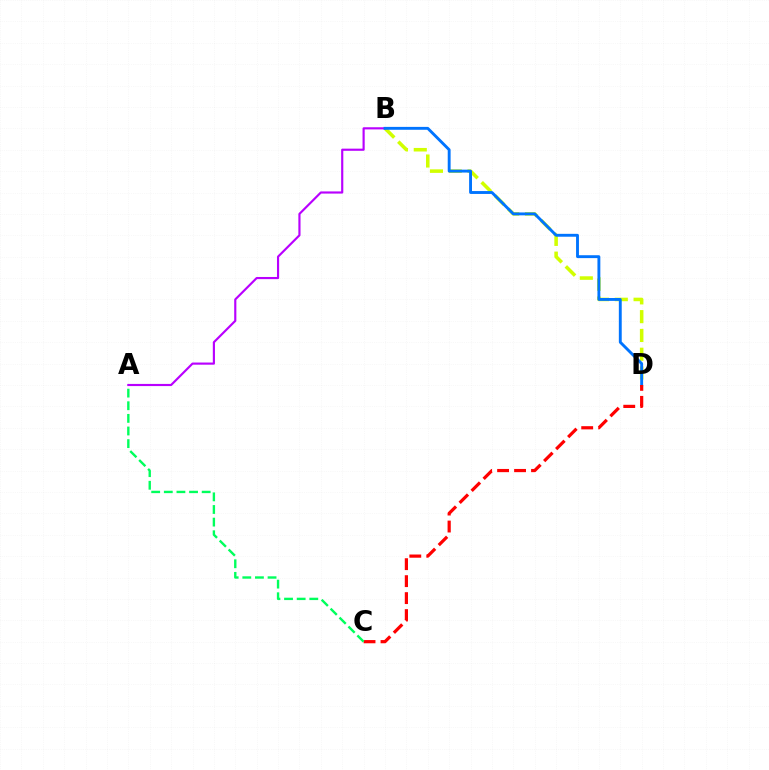{('B', 'D'): [{'color': '#d1ff00', 'line_style': 'dashed', 'thickness': 2.55}, {'color': '#0074ff', 'line_style': 'solid', 'thickness': 2.08}], ('A', 'B'): [{'color': '#b900ff', 'line_style': 'solid', 'thickness': 1.55}], ('C', 'D'): [{'color': '#ff0000', 'line_style': 'dashed', 'thickness': 2.31}], ('A', 'C'): [{'color': '#00ff5c', 'line_style': 'dashed', 'thickness': 1.72}]}